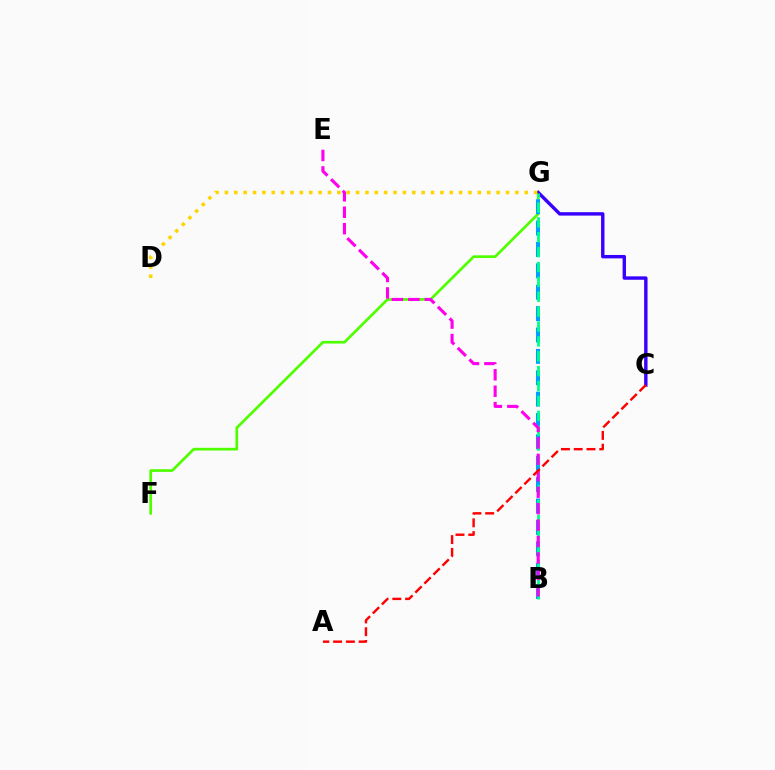{('F', 'G'): [{'color': '#4fff00', 'line_style': 'solid', 'thickness': 1.95}], ('B', 'G'): [{'color': '#009eff', 'line_style': 'dashed', 'thickness': 2.9}, {'color': '#00ff86', 'line_style': 'dashed', 'thickness': 2.02}], ('C', 'G'): [{'color': '#3700ff', 'line_style': 'solid', 'thickness': 2.45}], ('D', 'G'): [{'color': '#ffd500', 'line_style': 'dotted', 'thickness': 2.55}], ('B', 'E'): [{'color': '#ff00ed', 'line_style': 'dashed', 'thickness': 2.23}], ('A', 'C'): [{'color': '#ff0000', 'line_style': 'dashed', 'thickness': 1.74}]}